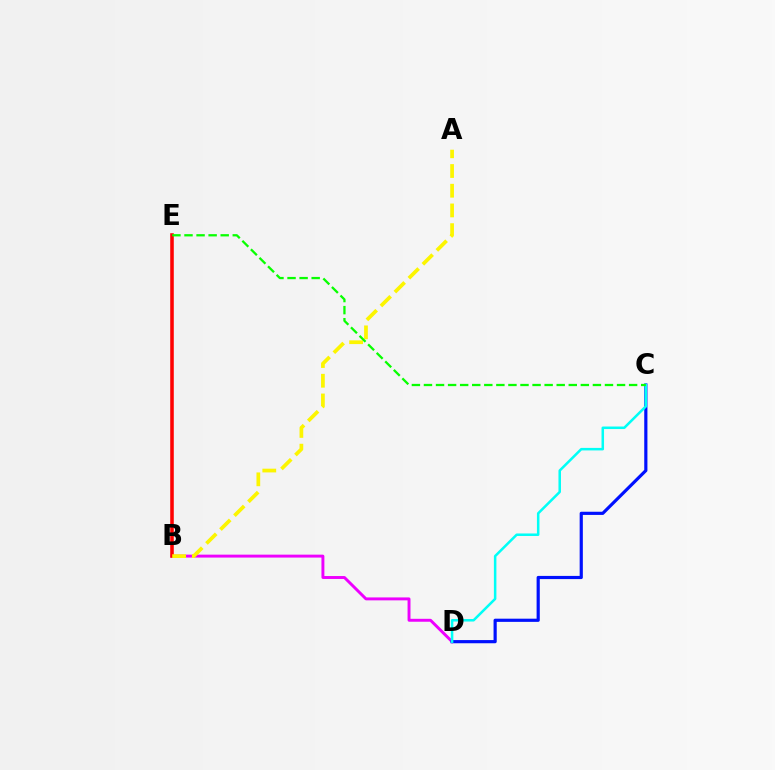{('B', 'D'): [{'color': '#ee00ff', 'line_style': 'solid', 'thickness': 2.11}], ('B', 'E'): [{'color': '#ff0000', 'line_style': 'solid', 'thickness': 2.56}], ('C', 'D'): [{'color': '#0010ff', 'line_style': 'solid', 'thickness': 2.29}, {'color': '#00fff6', 'line_style': 'solid', 'thickness': 1.81}], ('A', 'B'): [{'color': '#fcf500', 'line_style': 'dashed', 'thickness': 2.68}], ('C', 'E'): [{'color': '#08ff00', 'line_style': 'dashed', 'thickness': 1.64}]}